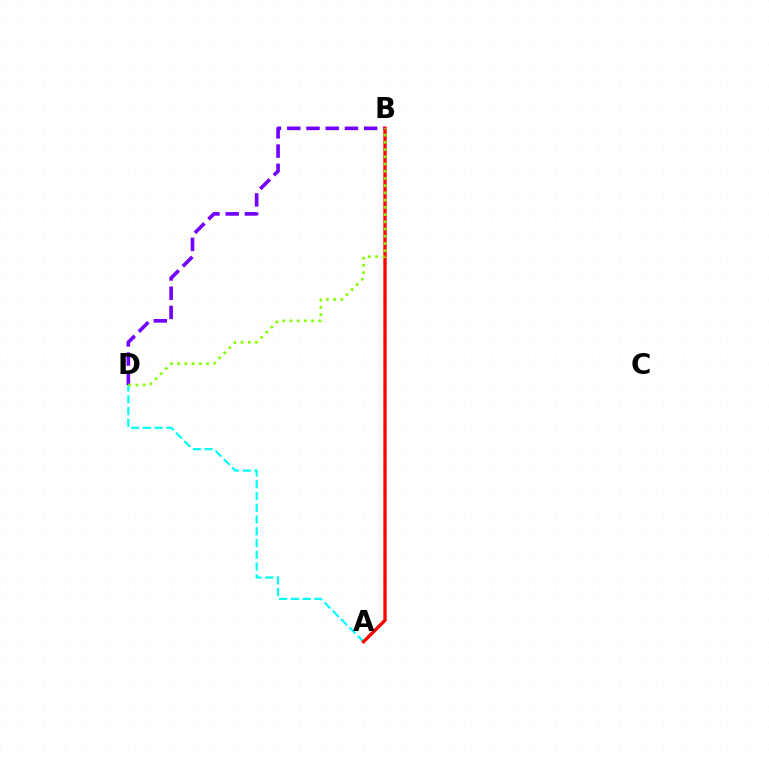{('A', 'D'): [{'color': '#00fff6', 'line_style': 'dashed', 'thickness': 1.6}], ('B', 'D'): [{'color': '#7200ff', 'line_style': 'dashed', 'thickness': 2.61}, {'color': '#84ff00', 'line_style': 'dotted', 'thickness': 1.96}], ('A', 'B'): [{'color': '#ff0000', 'line_style': 'solid', 'thickness': 2.41}]}